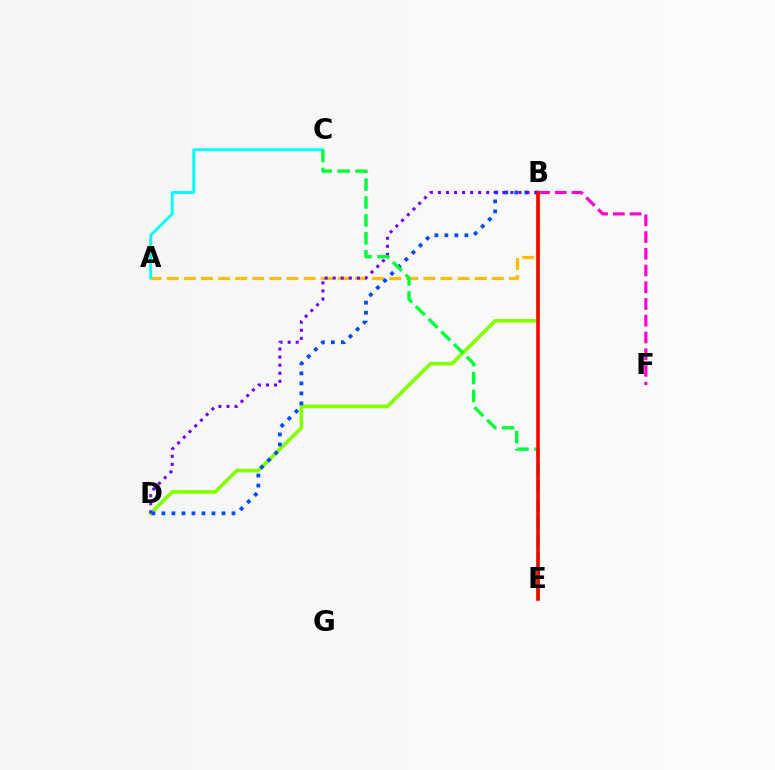{('B', 'D'): [{'color': '#84ff00', 'line_style': 'solid', 'thickness': 2.65}, {'color': '#004bff', 'line_style': 'dotted', 'thickness': 2.72}, {'color': '#7200ff', 'line_style': 'dotted', 'thickness': 2.19}], ('A', 'B'): [{'color': '#ffbd00', 'line_style': 'dashed', 'thickness': 2.32}], ('A', 'C'): [{'color': '#00fff6', 'line_style': 'solid', 'thickness': 2.07}], ('B', 'F'): [{'color': '#ff00cf', 'line_style': 'dashed', 'thickness': 2.27}], ('C', 'E'): [{'color': '#00ff39', 'line_style': 'dashed', 'thickness': 2.43}], ('B', 'E'): [{'color': '#ff0000', 'line_style': 'solid', 'thickness': 2.58}]}